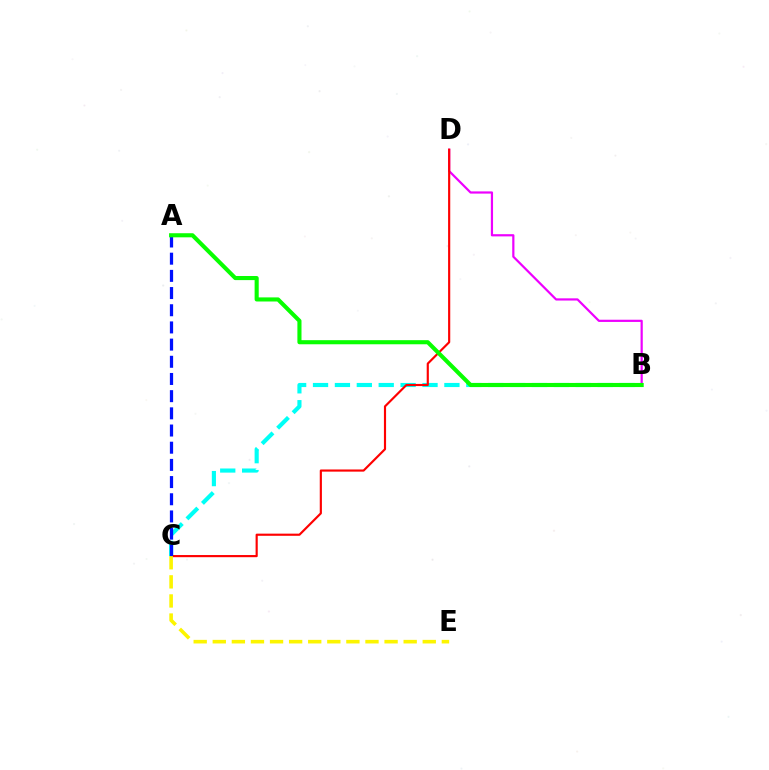{('B', 'C'): [{'color': '#00fff6', 'line_style': 'dashed', 'thickness': 2.97}], ('B', 'D'): [{'color': '#ee00ff', 'line_style': 'solid', 'thickness': 1.59}], ('C', 'D'): [{'color': '#ff0000', 'line_style': 'solid', 'thickness': 1.55}], ('A', 'C'): [{'color': '#0010ff', 'line_style': 'dashed', 'thickness': 2.33}], ('C', 'E'): [{'color': '#fcf500', 'line_style': 'dashed', 'thickness': 2.59}], ('A', 'B'): [{'color': '#08ff00', 'line_style': 'solid', 'thickness': 2.95}]}